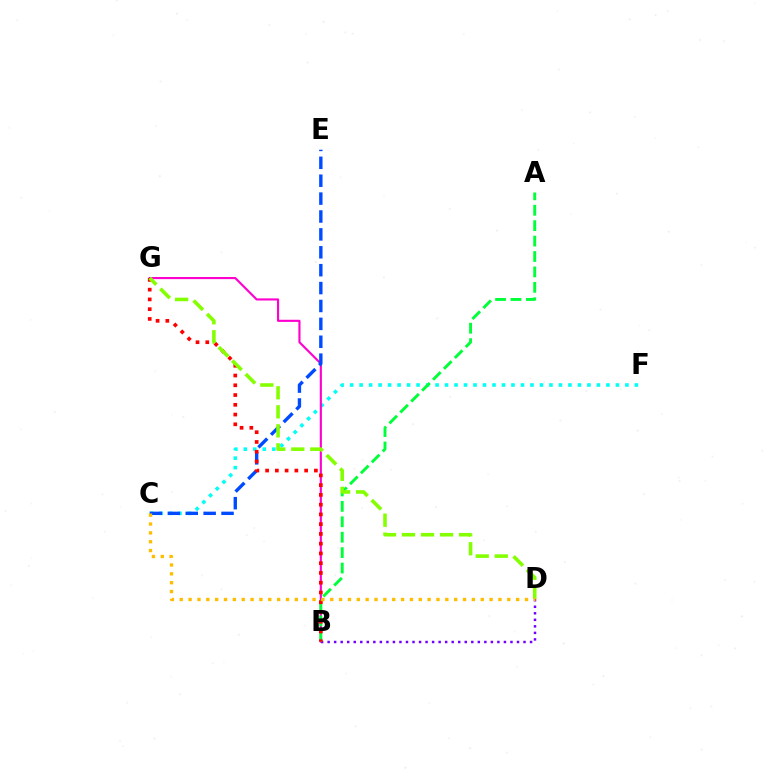{('C', 'F'): [{'color': '#00fff6', 'line_style': 'dotted', 'thickness': 2.58}], ('B', 'G'): [{'color': '#ff00cf', 'line_style': 'solid', 'thickness': 1.53}, {'color': '#ff0000', 'line_style': 'dotted', 'thickness': 2.65}], ('B', 'D'): [{'color': '#7200ff', 'line_style': 'dotted', 'thickness': 1.77}], ('A', 'B'): [{'color': '#00ff39', 'line_style': 'dashed', 'thickness': 2.09}], ('C', 'E'): [{'color': '#004bff', 'line_style': 'dashed', 'thickness': 2.43}], ('D', 'G'): [{'color': '#84ff00', 'line_style': 'dashed', 'thickness': 2.58}], ('C', 'D'): [{'color': '#ffbd00', 'line_style': 'dotted', 'thickness': 2.41}]}